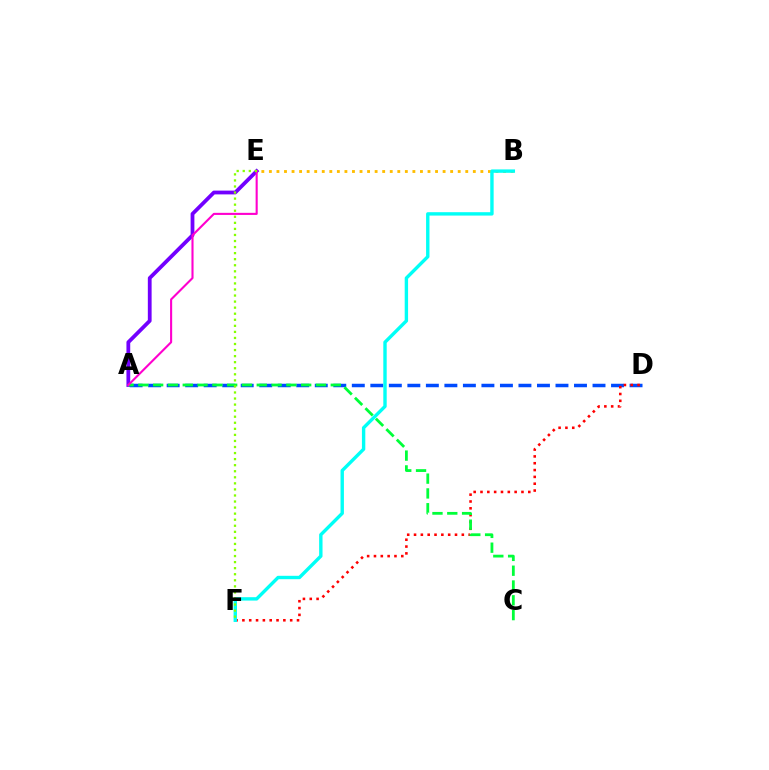{('A', 'E'): [{'color': '#7200ff', 'line_style': 'solid', 'thickness': 2.72}, {'color': '#ff00cf', 'line_style': 'solid', 'thickness': 1.51}], ('A', 'D'): [{'color': '#004bff', 'line_style': 'dashed', 'thickness': 2.52}], ('B', 'E'): [{'color': '#ffbd00', 'line_style': 'dotted', 'thickness': 2.05}], ('D', 'F'): [{'color': '#ff0000', 'line_style': 'dotted', 'thickness': 1.86}], ('A', 'C'): [{'color': '#00ff39', 'line_style': 'dashed', 'thickness': 2.01}], ('B', 'F'): [{'color': '#00fff6', 'line_style': 'solid', 'thickness': 2.44}], ('E', 'F'): [{'color': '#84ff00', 'line_style': 'dotted', 'thickness': 1.65}]}